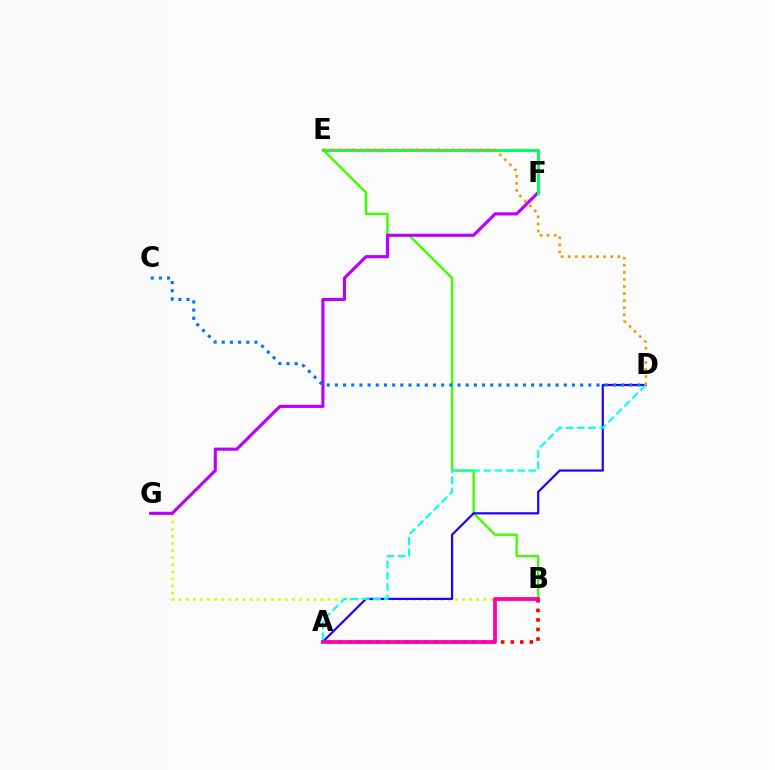{('B', 'E'): [{'color': '#3dff00', 'line_style': 'solid', 'thickness': 1.71}], ('B', 'G'): [{'color': '#d1ff00', 'line_style': 'dotted', 'thickness': 1.92}], ('F', 'G'): [{'color': '#b900ff', 'line_style': 'solid', 'thickness': 2.24}], ('A', 'D'): [{'color': '#2500ff', 'line_style': 'solid', 'thickness': 1.6}, {'color': '#00fff6', 'line_style': 'dashed', 'thickness': 1.53}], ('C', 'D'): [{'color': '#0074ff', 'line_style': 'dotted', 'thickness': 2.22}], ('E', 'F'): [{'color': '#00ff5c', 'line_style': 'solid', 'thickness': 2.13}], ('A', 'B'): [{'color': '#ff0000', 'line_style': 'dotted', 'thickness': 2.6}, {'color': '#ff00ac', 'line_style': 'solid', 'thickness': 2.72}], ('D', 'E'): [{'color': '#ff9400', 'line_style': 'dotted', 'thickness': 1.92}]}